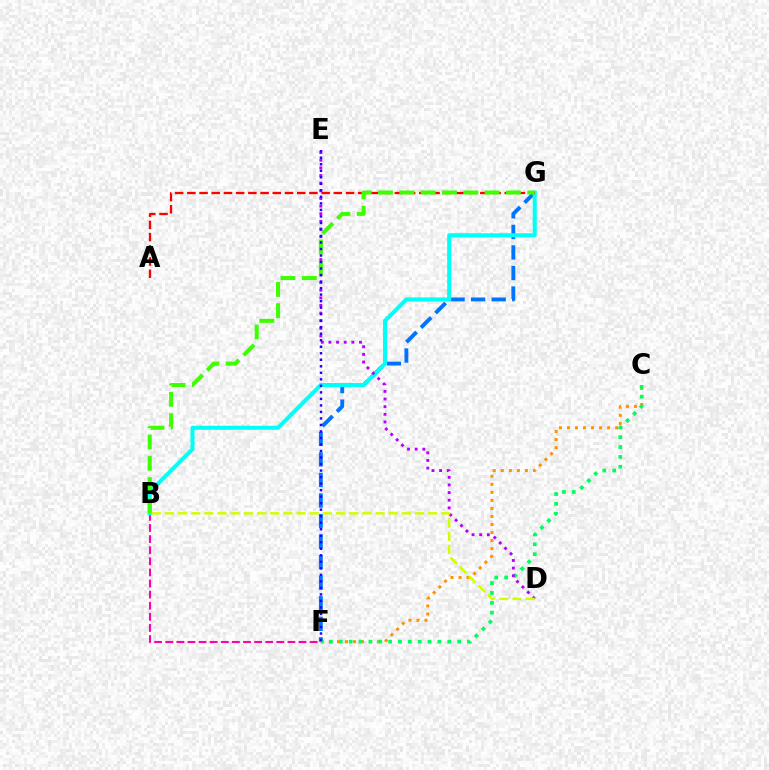{('C', 'F'): [{'color': '#ff9400', 'line_style': 'dotted', 'thickness': 2.18}, {'color': '#00ff5c', 'line_style': 'dotted', 'thickness': 2.68}], ('B', 'F'): [{'color': '#ff00ac', 'line_style': 'dashed', 'thickness': 1.51}], ('F', 'G'): [{'color': '#0074ff', 'line_style': 'dashed', 'thickness': 2.79}], ('B', 'G'): [{'color': '#00fff6', 'line_style': 'solid', 'thickness': 2.91}, {'color': '#3dff00', 'line_style': 'dashed', 'thickness': 2.9}], ('A', 'G'): [{'color': '#ff0000', 'line_style': 'dashed', 'thickness': 1.66}], ('D', 'E'): [{'color': '#b900ff', 'line_style': 'dotted', 'thickness': 2.08}], ('E', 'F'): [{'color': '#2500ff', 'line_style': 'dotted', 'thickness': 1.77}], ('B', 'D'): [{'color': '#d1ff00', 'line_style': 'dashed', 'thickness': 1.79}]}